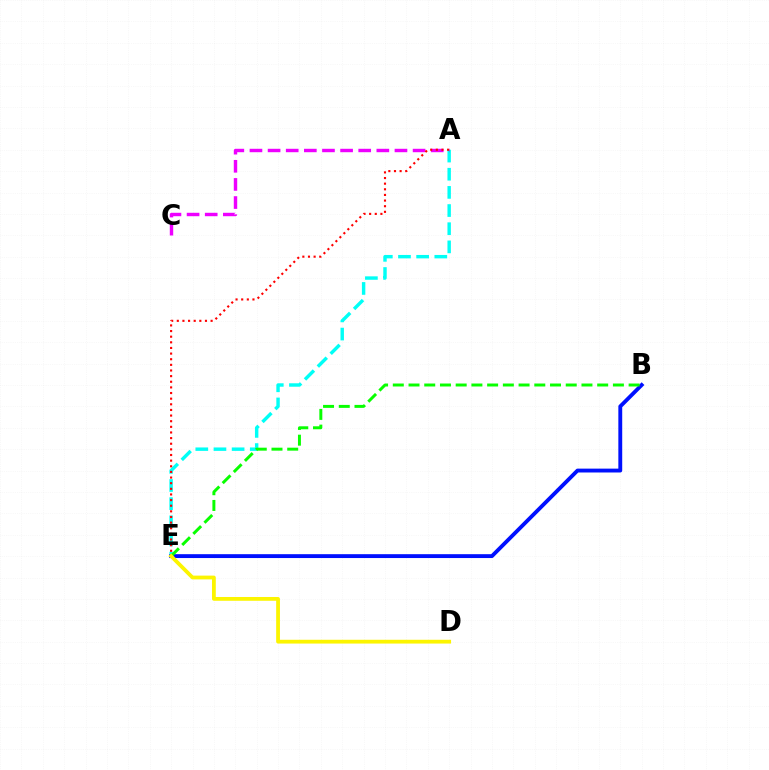{('A', 'E'): [{'color': '#00fff6', 'line_style': 'dashed', 'thickness': 2.47}, {'color': '#ff0000', 'line_style': 'dotted', 'thickness': 1.53}], ('B', 'E'): [{'color': '#0010ff', 'line_style': 'solid', 'thickness': 2.78}, {'color': '#08ff00', 'line_style': 'dashed', 'thickness': 2.14}], ('A', 'C'): [{'color': '#ee00ff', 'line_style': 'dashed', 'thickness': 2.46}], ('D', 'E'): [{'color': '#fcf500', 'line_style': 'solid', 'thickness': 2.72}]}